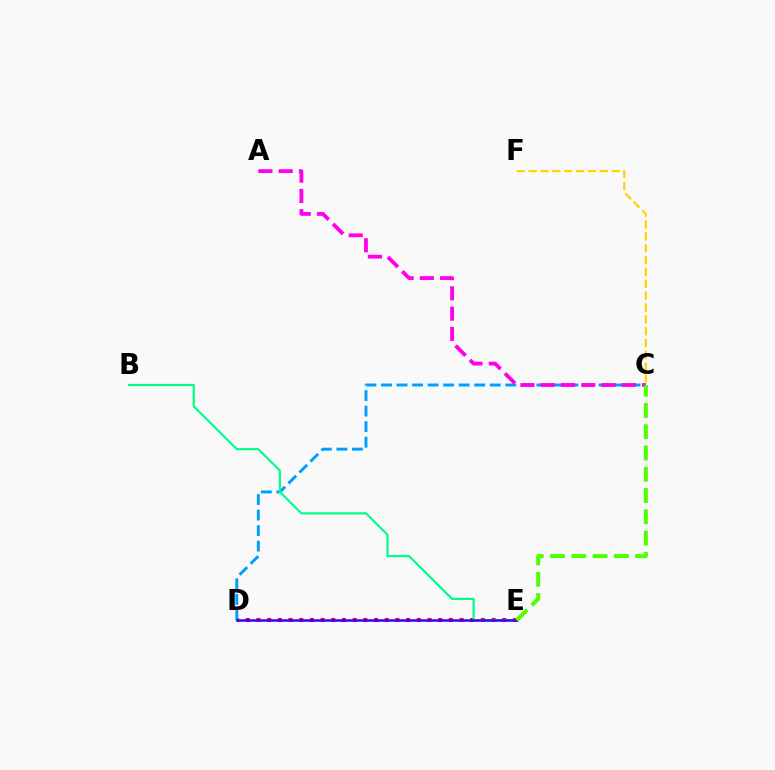{('D', 'E'): [{'color': '#ff0000', 'line_style': 'dotted', 'thickness': 2.9}, {'color': '#3700ff', 'line_style': 'solid', 'thickness': 1.81}], ('C', 'D'): [{'color': '#009eff', 'line_style': 'dashed', 'thickness': 2.11}], ('B', 'E'): [{'color': '#00ff86', 'line_style': 'solid', 'thickness': 1.57}], ('A', 'C'): [{'color': '#ff00ed', 'line_style': 'dashed', 'thickness': 2.75}], ('C', 'F'): [{'color': '#ffd500', 'line_style': 'dashed', 'thickness': 1.61}], ('C', 'E'): [{'color': '#4fff00', 'line_style': 'dashed', 'thickness': 2.89}]}